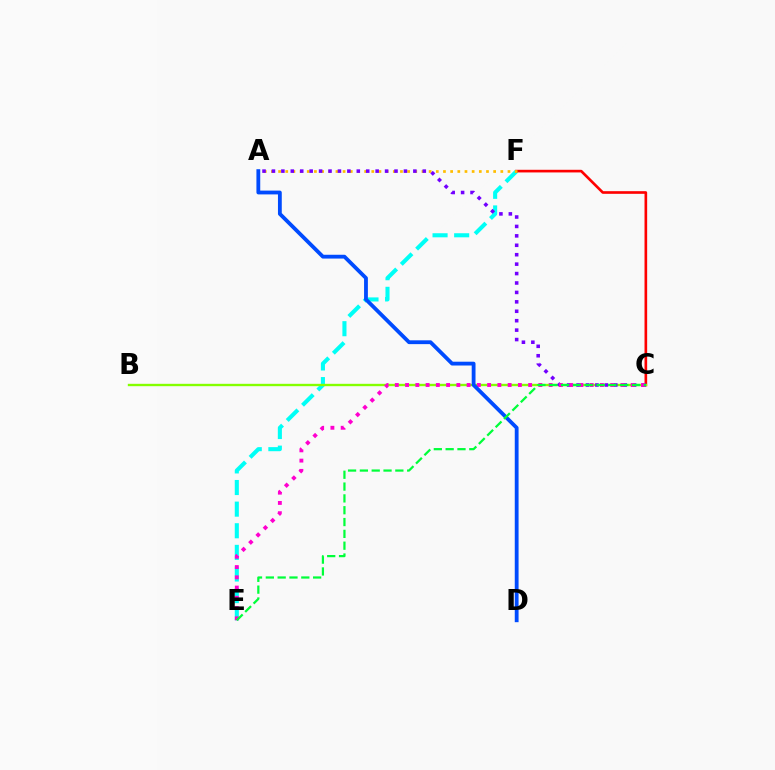{('E', 'F'): [{'color': '#00fff6', 'line_style': 'dashed', 'thickness': 2.94}], ('C', 'F'): [{'color': '#ff0000', 'line_style': 'solid', 'thickness': 1.9}], ('B', 'C'): [{'color': '#84ff00', 'line_style': 'solid', 'thickness': 1.7}], ('A', 'F'): [{'color': '#ffbd00', 'line_style': 'dotted', 'thickness': 1.95}], ('A', 'C'): [{'color': '#7200ff', 'line_style': 'dotted', 'thickness': 2.56}], ('C', 'E'): [{'color': '#ff00cf', 'line_style': 'dotted', 'thickness': 2.79}, {'color': '#00ff39', 'line_style': 'dashed', 'thickness': 1.61}], ('A', 'D'): [{'color': '#004bff', 'line_style': 'solid', 'thickness': 2.74}]}